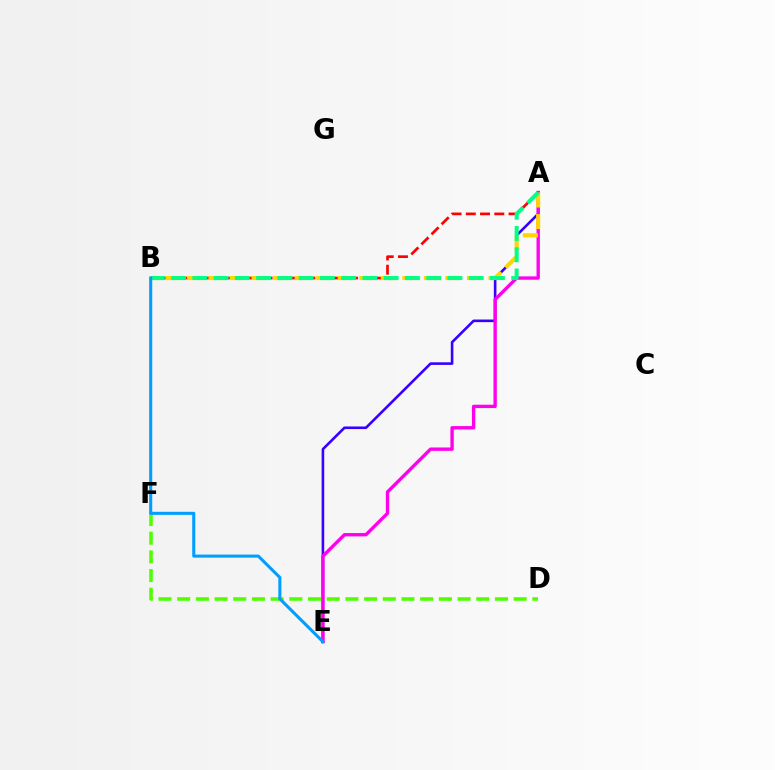{('A', 'E'): [{'color': '#3700ff', 'line_style': 'solid', 'thickness': 1.88}, {'color': '#ff00ed', 'line_style': 'solid', 'thickness': 2.42}], ('A', 'B'): [{'color': '#ff0000', 'line_style': 'dashed', 'thickness': 1.94}, {'color': '#ffd500', 'line_style': 'dashed', 'thickness': 2.93}, {'color': '#00ff86', 'line_style': 'dashed', 'thickness': 2.89}], ('D', 'F'): [{'color': '#4fff00', 'line_style': 'dashed', 'thickness': 2.54}], ('B', 'E'): [{'color': '#009eff', 'line_style': 'solid', 'thickness': 2.21}]}